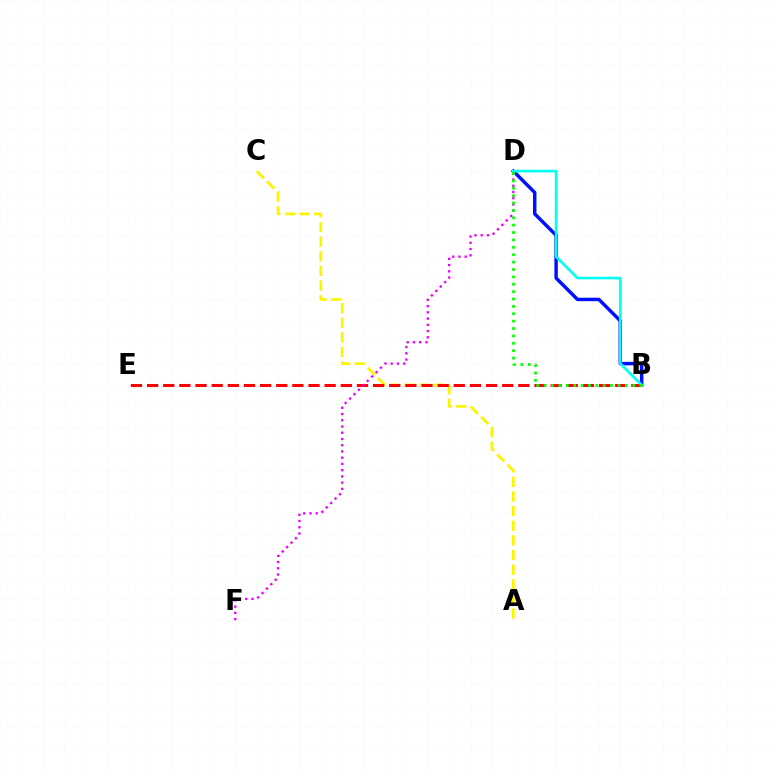{('B', 'D'): [{'color': '#0010ff', 'line_style': 'solid', 'thickness': 2.49}, {'color': '#00fff6', 'line_style': 'solid', 'thickness': 1.91}, {'color': '#08ff00', 'line_style': 'dotted', 'thickness': 2.01}], ('A', 'C'): [{'color': '#fcf500', 'line_style': 'dashed', 'thickness': 1.99}], ('B', 'E'): [{'color': '#ff0000', 'line_style': 'dashed', 'thickness': 2.19}], ('D', 'F'): [{'color': '#ee00ff', 'line_style': 'dotted', 'thickness': 1.69}]}